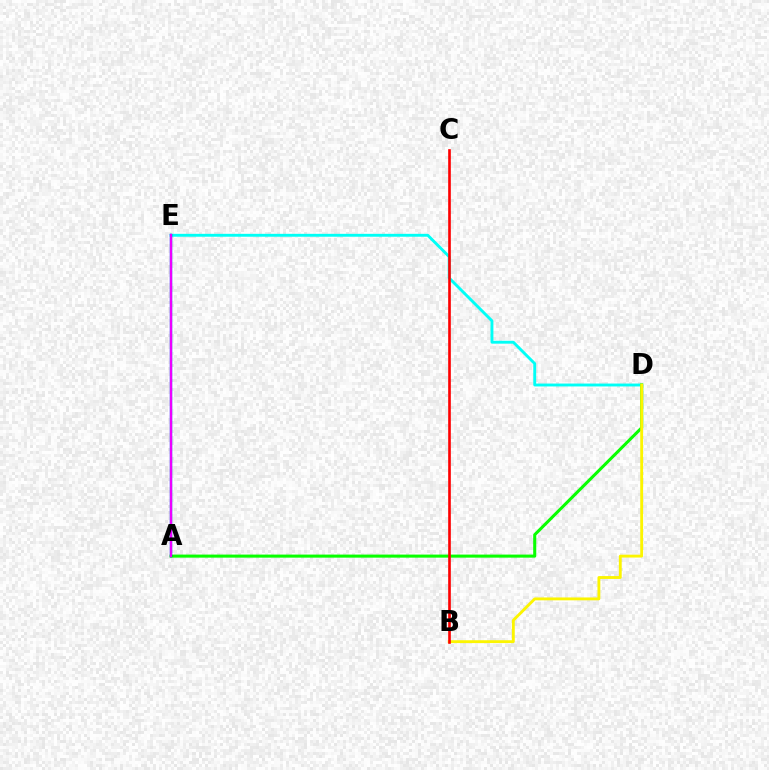{('D', 'E'): [{'color': '#00fff6', 'line_style': 'solid', 'thickness': 2.08}], ('A', 'D'): [{'color': '#08ff00', 'line_style': 'solid', 'thickness': 2.2}], ('B', 'D'): [{'color': '#fcf500', 'line_style': 'solid', 'thickness': 2.05}], ('A', 'E'): [{'color': '#0010ff', 'line_style': 'solid', 'thickness': 1.72}, {'color': '#ee00ff', 'line_style': 'solid', 'thickness': 1.53}], ('B', 'C'): [{'color': '#ff0000', 'line_style': 'solid', 'thickness': 1.9}]}